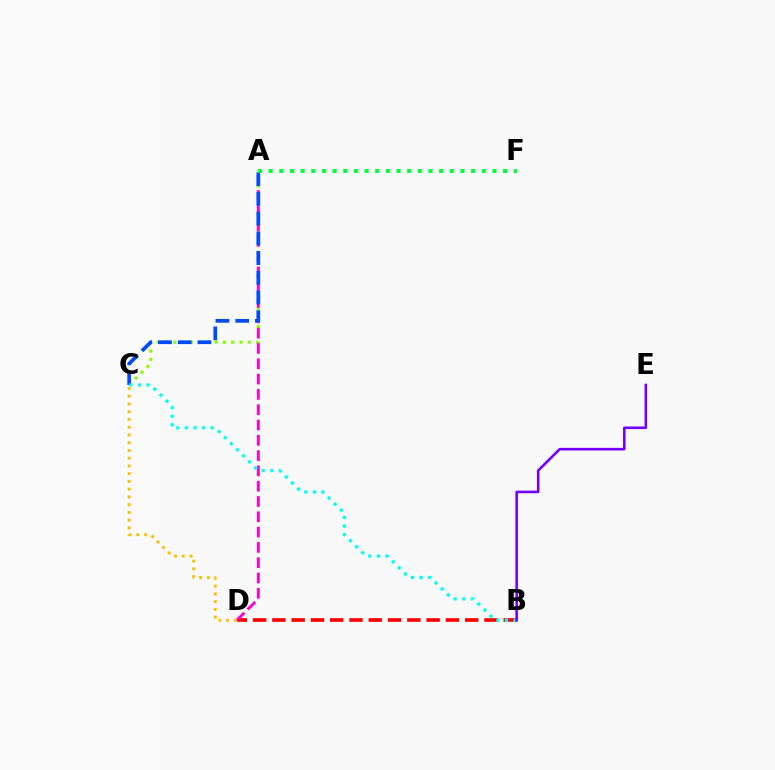{('A', 'C'): [{'color': '#84ff00', 'line_style': 'dotted', 'thickness': 2.25}, {'color': '#004bff', 'line_style': 'dashed', 'thickness': 2.68}], ('B', 'D'): [{'color': '#ff0000', 'line_style': 'dashed', 'thickness': 2.62}], ('A', 'D'): [{'color': '#ff00cf', 'line_style': 'dashed', 'thickness': 2.08}], ('B', 'C'): [{'color': '#00fff6', 'line_style': 'dotted', 'thickness': 2.33}], ('B', 'E'): [{'color': '#7200ff', 'line_style': 'solid', 'thickness': 1.86}], ('C', 'D'): [{'color': '#ffbd00', 'line_style': 'dotted', 'thickness': 2.11}], ('A', 'F'): [{'color': '#00ff39', 'line_style': 'dotted', 'thickness': 2.9}]}